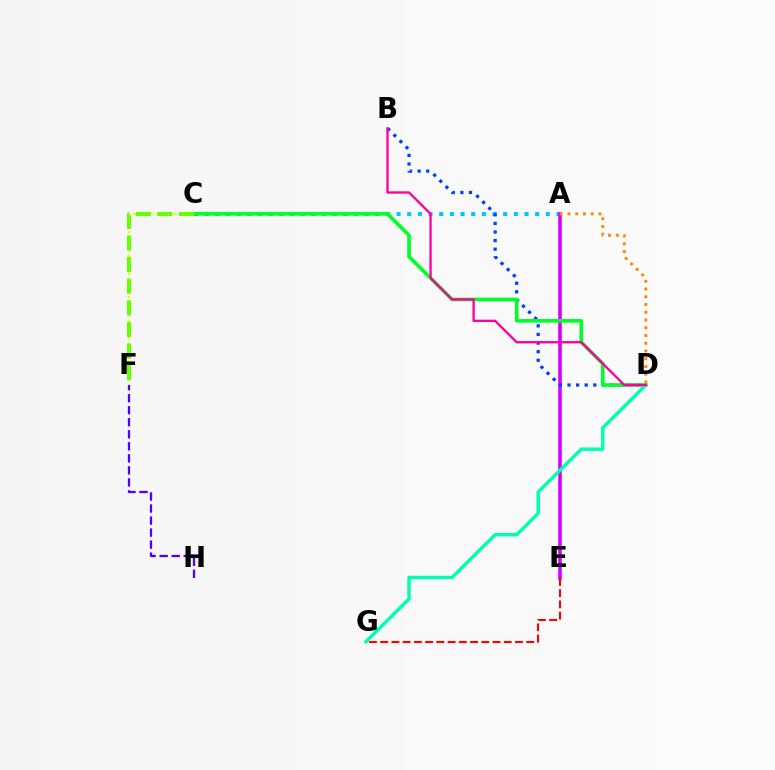{('C', 'F'): [{'color': '#eeff00', 'line_style': 'dotted', 'thickness': 1.6}, {'color': '#66ff00', 'line_style': 'dashed', 'thickness': 2.94}], ('A', 'C'): [{'color': '#00c7ff', 'line_style': 'dotted', 'thickness': 2.9}], ('A', 'E'): [{'color': '#d600ff', 'line_style': 'solid', 'thickness': 2.58}], ('F', 'H'): [{'color': '#4f00ff', 'line_style': 'dashed', 'thickness': 1.63}], ('B', 'D'): [{'color': '#003fff', 'line_style': 'dotted', 'thickness': 2.34}, {'color': '#ff00a0', 'line_style': 'solid', 'thickness': 1.68}], ('C', 'D'): [{'color': '#00ff27', 'line_style': 'solid', 'thickness': 2.6}], ('D', 'G'): [{'color': '#00ffaf', 'line_style': 'solid', 'thickness': 2.48}], ('A', 'D'): [{'color': '#ff8800', 'line_style': 'dotted', 'thickness': 2.11}], ('E', 'G'): [{'color': '#ff0000', 'line_style': 'dashed', 'thickness': 1.53}]}